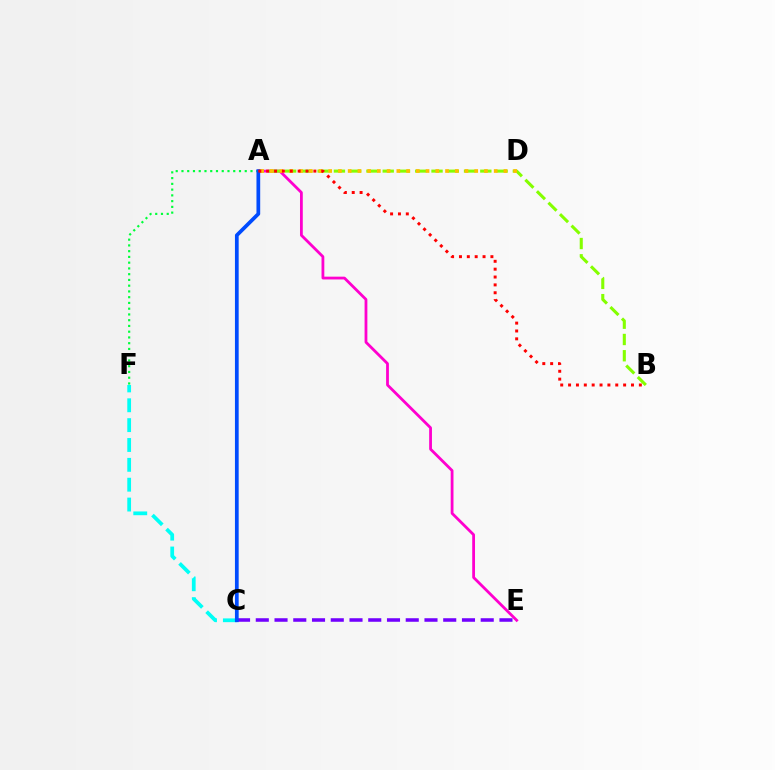{('A', 'F'): [{'color': '#00ff39', 'line_style': 'dotted', 'thickness': 1.56}], ('A', 'E'): [{'color': '#ff00cf', 'line_style': 'solid', 'thickness': 2.01}], ('C', 'F'): [{'color': '#00fff6', 'line_style': 'dashed', 'thickness': 2.7}], ('A', 'B'): [{'color': '#84ff00', 'line_style': 'dashed', 'thickness': 2.21}, {'color': '#ff0000', 'line_style': 'dotted', 'thickness': 2.14}], ('A', 'D'): [{'color': '#ffbd00', 'line_style': 'dotted', 'thickness': 2.64}], ('C', 'E'): [{'color': '#7200ff', 'line_style': 'dashed', 'thickness': 2.55}], ('A', 'C'): [{'color': '#004bff', 'line_style': 'solid', 'thickness': 2.68}]}